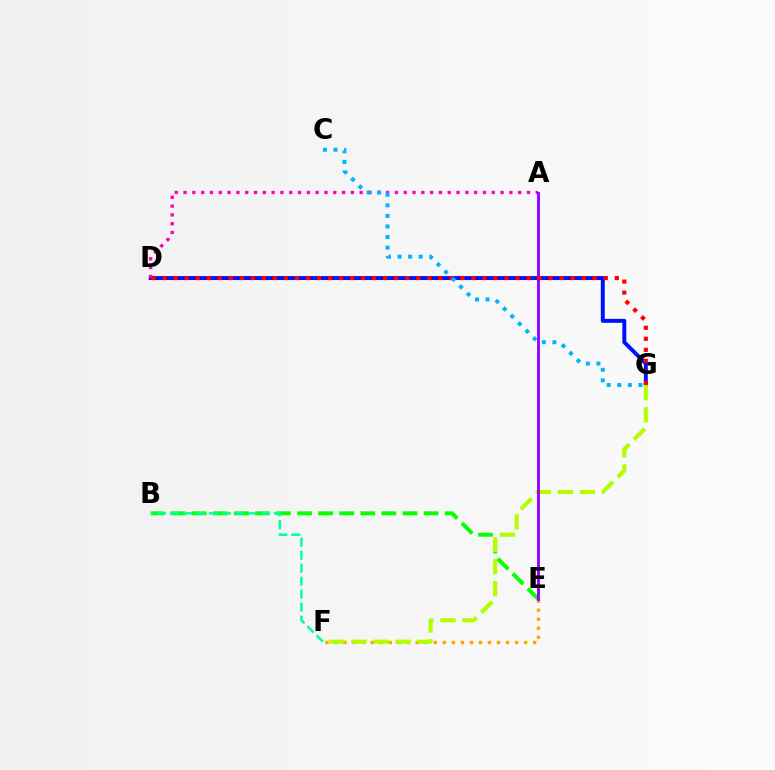{('B', 'E'): [{'color': '#08ff00', 'line_style': 'dashed', 'thickness': 2.86}], ('E', 'F'): [{'color': '#ffa500', 'line_style': 'dotted', 'thickness': 2.45}], ('D', 'G'): [{'color': '#0010ff', 'line_style': 'solid', 'thickness': 2.84}, {'color': '#ff0000', 'line_style': 'dotted', 'thickness': 3.0}], ('A', 'D'): [{'color': '#ff00bd', 'line_style': 'dotted', 'thickness': 2.39}], ('B', 'F'): [{'color': '#00ff9d', 'line_style': 'dashed', 'thickness': 1.76}], ('F', 'G'): [{'color': '#b3ff00', 'line_style': 'dashed', 'thickness': 3.0}], ('A', 'E'): [{'color': '#9b00ff', 'line_style': 'solid', 'thickness': 2.09}], ('C', 'G'): [{'color': '#00b5ff', 'line_style': 'dotted', 'thickness': 2.87}]}